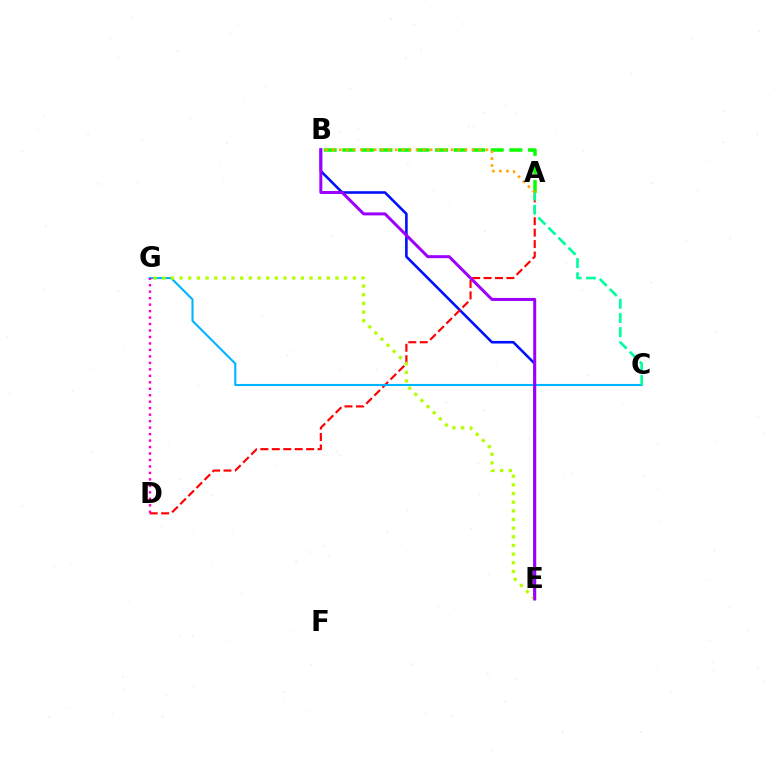{('A', 'B'): [{'color': '#08ff00', 'line_style': 'dashed', 'thickness': 2.52}, {'color': '#ffa500', 'line_style': 'dotted', 'thickness': 1.9}], ('B', 'E'): [{'color': '#0010ff', 'line_style': 'solid', 'thickness': 1.87}, {'color': '#9b00ff', 'line_style': 'solid', 'thickness': 2.15}], ('A', 'D'): [{'color': '#ff0000', 'line_style': 'dashed', 'thickness': 1.55}], ('C', 'G'): [{'color': '#00b5ff', 'line_style': 'solid', 'thickness': 1.51}], ('E', 'G'): [{'color': '#b3ff00', 'line_style': 'dotted', 'thickness': 2.35}], ('D', 'G'): [{'color': '#ff00bd', 'line_style': 'dotted', 'thickness': 1.76}], ('A', 'C'): [{'color': '#00ff9d', 'line_style': 'dashed', 'thickness': 1.93}]}